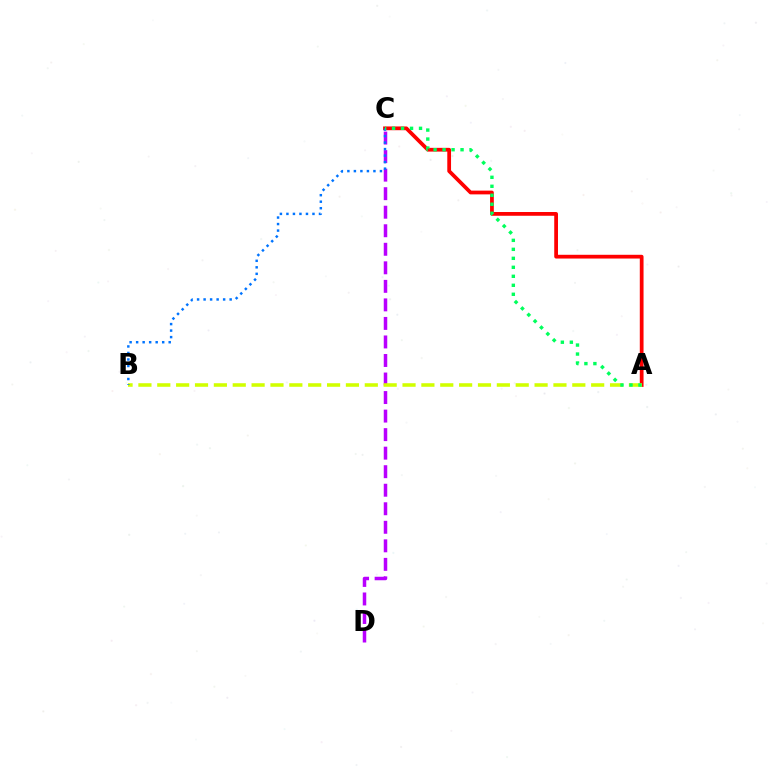{('C', 'D'): [{'color': '#b900ff', 'line_style': 'dashed', 'thickness': 2.52}], ('A', 'C'): [{'color': '#ff0000', 'line_style': 'solid', 'thickness': 2.7}, {'color': '#00ff5c', 'line_style': 'dotted', 'thickness': 2.44}], ('A', 'B'): [{'color': '#d1ff00', 'line_style': 'dashed', 'thickness': 2.56}], ('B', 'C'): [{'color': '#0074ff', 'line_style': 'dotted', 'thickness': 1.77}]}